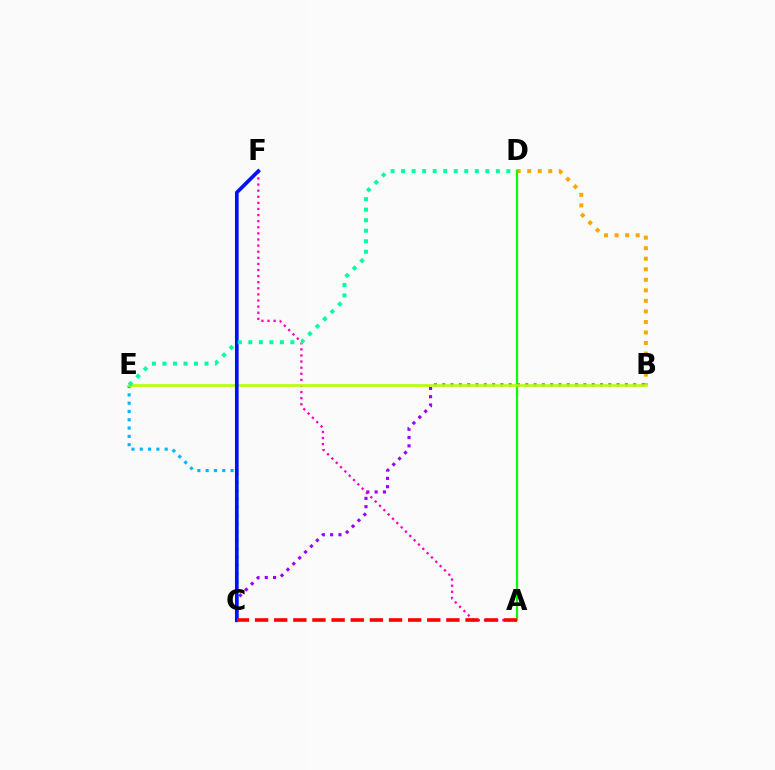{('A', 'F'): [{'color': '#ff00bd', 'line_style': 'dotted', 'thickness': 1.66}], ('C', 'E'): [{'color': '#00b5ff', 'line_style': 'dotted', 'thickness': 2.26}], ('B', 'D'): [{'color': '#ffa500', 'line_style': 'dotted', 'thickness': 2.86}], ('B', 'C'): [{'color': '#9b00ff', 'line_style': 'dotted', 'thickness': 2.26}], ('A', 'D'): [{'color': '#08ff00', 'line_style': 'solid', 'thickness': 1.63}], ('B', 'E'): [{'color': '#b3ff00', 'line_style': 'solid', 'thickness': 1.9}], ('C', 'F'): [{'color': '#0010ff', 'line_style': 'solid', 'thickness': 2.64}], ('D', 'E'): [{'color': '#00ff9d', 'line_style': 'dotted', 'thickness': 2.86}], ('A', 'C'): [{'color': '#ff0000', 'line_style': 'dashed', 'thickness': 2.6}]}